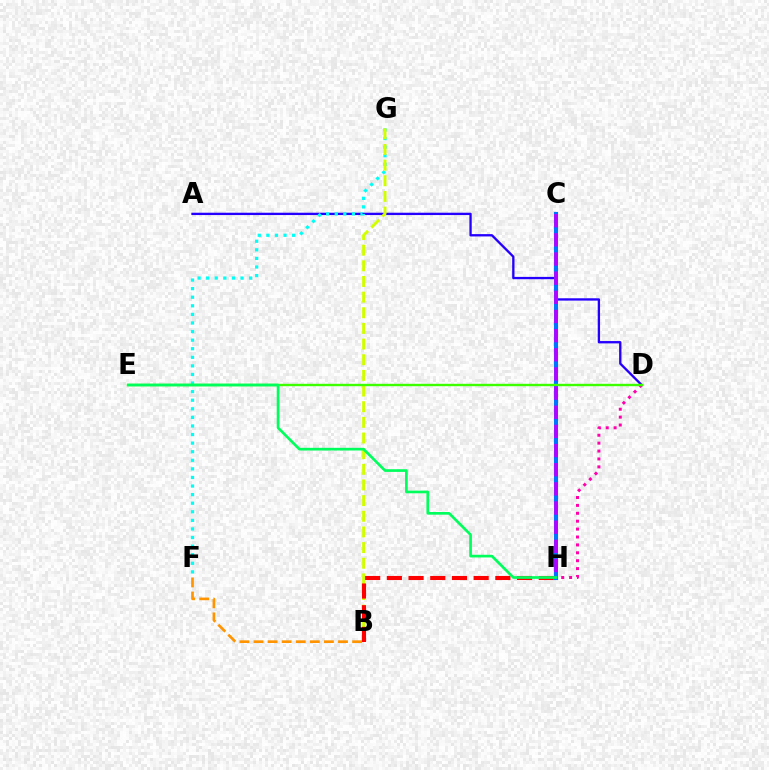{('A', 'D'): [{'color': '#2500ff', 'line_style': 'solid', 'thickness': 1.68}], ('D', 'H'): [{'color': '#ff00ac', 'line_style': 'dotted', 'thickness': 2.15}], ('F', 'G'): [{'color': '#00fff6', 'line_style': 'dotted', 'thickness': 2.33}], ('B', 'F'): [{'color': '#ff9400', 'line_style': 'dashed', 'thickness': 1.91}], ('C', 'H'): [{'color': '#0074ff', 'line_style': 'solid', 'thickness': 2.94}, {'color': '#b900ff', 'line_style': 'dashed', 'thickness': 2.6}], ('B', 'G'): [{'color': '#d1ff00', 'line_style': 'dashed', 'thickness': 2.13}], ('B', 'H'): [{'color': '#ff0000', 'line_style': 'dashed', 'thickness': 2.95}], ('D', 'E'): [{'color': '#3dff00', 'line_style': 'solid', 'thickness': 1.71}], ('E', 'H'): [{'color': '#00ff5c', 'line_style': 'solid', 'thickness': 1.94}]}